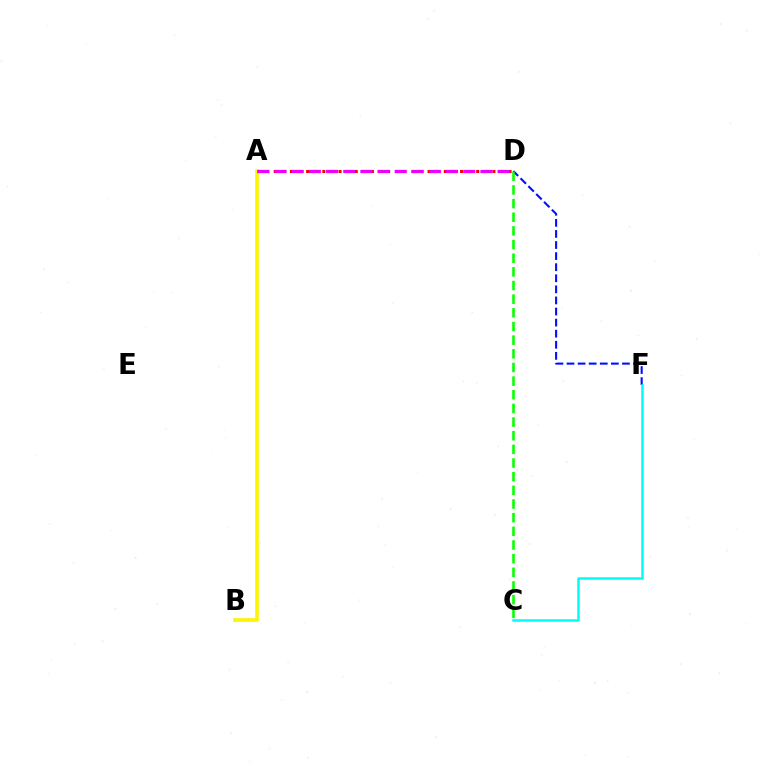{('D', 'F'): [{'color': '#0010ff', 'line_style': 'dashed', 'thickness': 1.51}], ('A', 'B'): [{'color': '#fcf500', 'line_style': 'solid', 'thickness': 2.6}], ('C', 'D'): [{'color': '#08ff00', 'line_style': 'dashed', 'thickness': 1.86}], ('A', 'D'): [{'color': '#ff0000', 'line_style': 'dotted', 'thickness': 2.2}, {'color': '#ee00ff', 'line_style': 'dashed', 'thickness': 2.33}], ('C', 'F'): [{'color': '#00fff6', 'line_style': 'solid', 'thickness': 1.84}]}